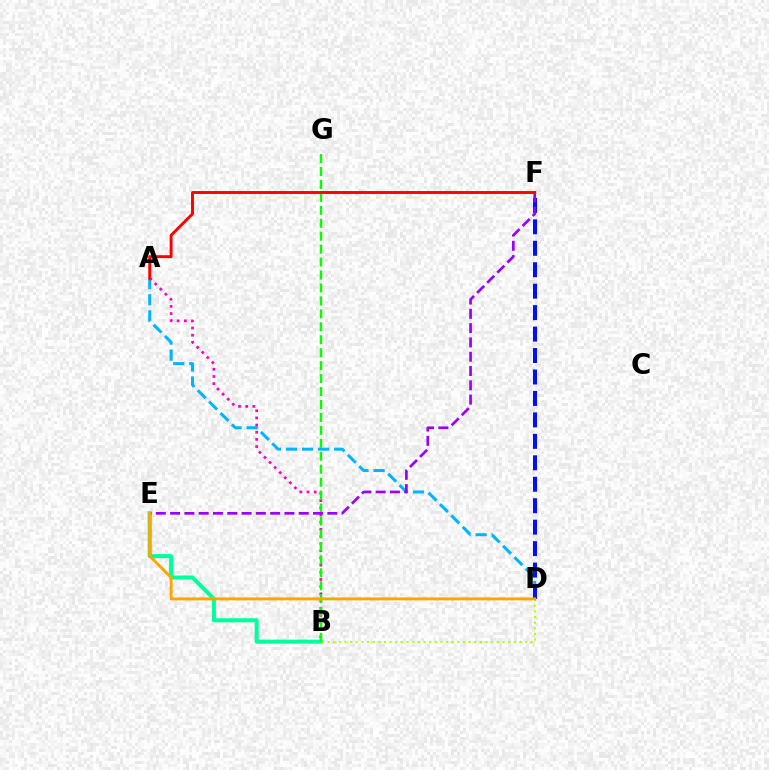{('B', 'E'): [{'color': '#00ff9d', 'line_style': 'solid', 'thickness': 2.9}], ('A', 'D'): [{'color': '#00b5ff', 'line_style': 'dashed', 'thickness': 2.18}], ('A', 'B'): [{'color': '#ff00bd', 'line_style': 'dotted', 'thickness': 1.95}], ('D', 'F'): [{'color': '#0010ff', 'line_style': 'dashed', 'thickness': 2.91}], ('B', 'D'): [{'color': '#b3ff00', 'line_style': 'dotted', 'thickness': 1.53}], ('B', 'G'): [{'color': '#08ff00', 'line_style': 'dashed', 'thickness': 1.76}], ('E', 'F'): [{'color': '#9b00ff', 'line_style': 'dashed', 'thickness': 1.94}], ('D', 'E'): [{'color': '#ffa500', 'line_style': 'solid', 'thickness': 2.11}], ('A', 'F'): [{'color': '#ff0000', 'line_style': 'solid', 'thickness': 2.1}]}